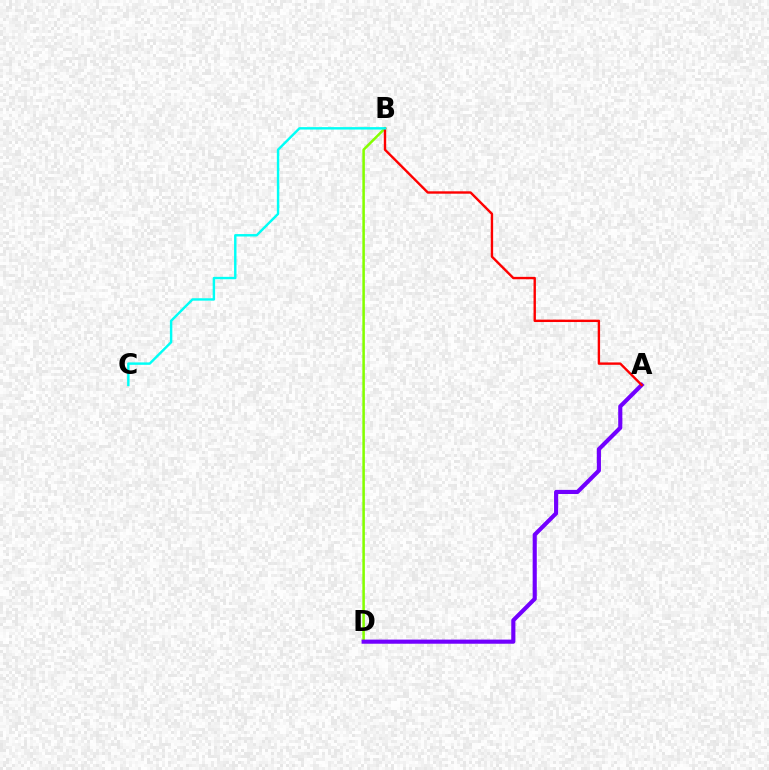{('B', 'D'): [{'color': '#84ff00', 'line_style': 'solid', 'thickness': 1.83}], ('A', 'D'): [{'color': '#7200ff', 'line_style': 'solid', 'thickness': 2.97}], ('A', 'B'): [{'color': '#ff0000', 'line_style': 'solid', 'thickness': 1.72}], ('B', 'C'): [{'color': '#00fff6', 'line_style': 'solid', 'thickness': 1.75}]}